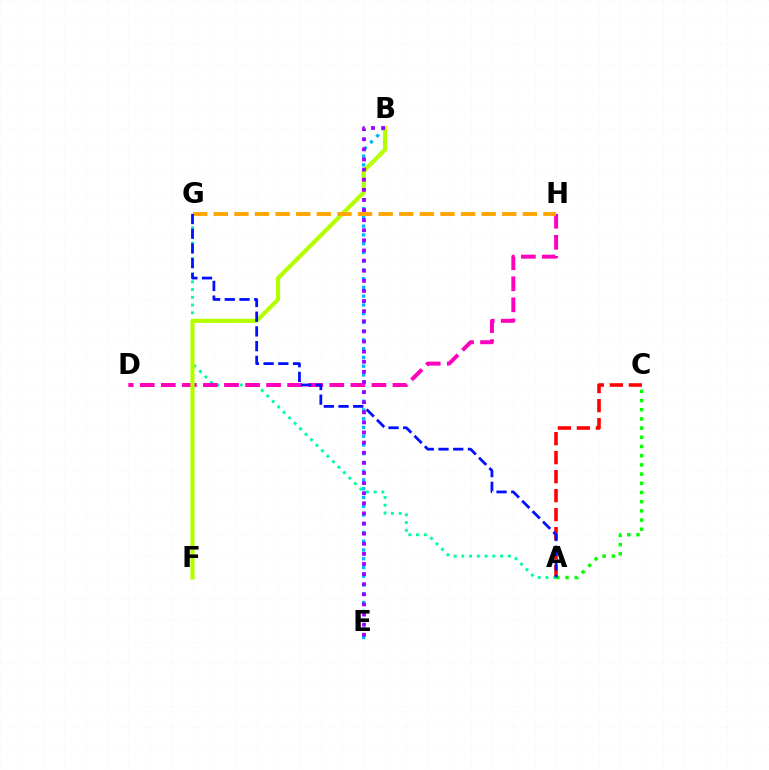{('A', 'C'): [{'color': '#ff0000', 'line_style': 'dashed', 'thickness': 2.58}, {'color': '#08ff00', 'line_style': 'dotted', 'thickness': 2.5}], ('B', 'E'): [{'color': '#00b5ff', 'line_style': 'dotted', 'thickness': 2.38}, {'color': '#9b00ff', 'line_style': 'dotted', 'thickness': 2.75}], ('A', 'G'): [{'color': '#00ff9d', 'line_style': 'dotted', 'thickness': 2.1}, {'color': '#0010ff', 'line_style': 'dashed', 'thickness': 2.0}], ('D', 'H'): [{'color': '#ff00bd', 'line_style': 'dashed', 'thickness': 2.86}], ('B', 'F'): [{'color': '#b3ff00', 'line_style': 'solid', 'thickness': 2.99}], ('G', 'H'): [{'color': '#ffa500', 'line_style': 'dashed', 'thickness': 2.8}]}